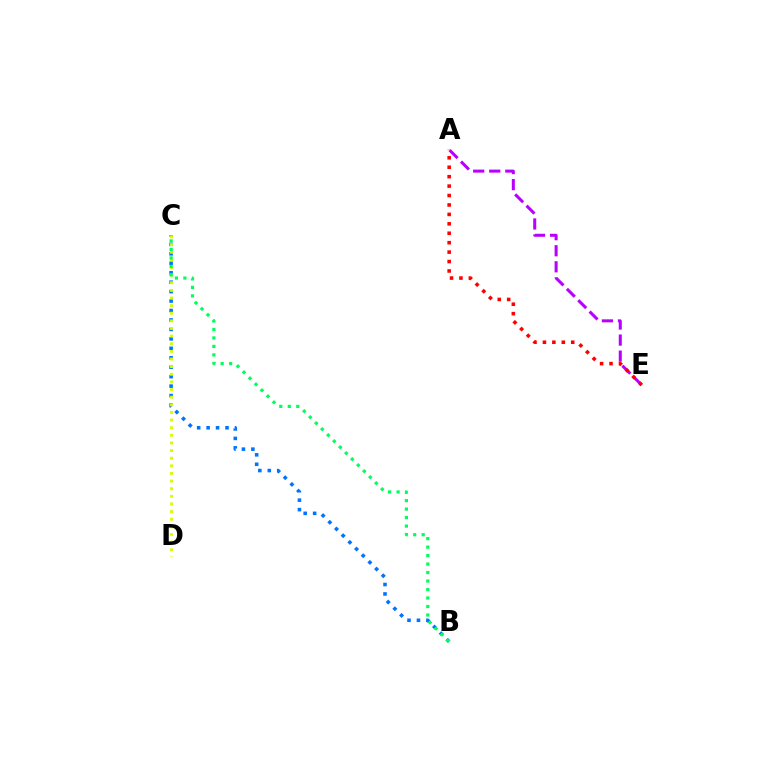{('A', 'E'): [{'color': '#b900ff', 'line_style': 'dashed', 'thickness': 2.18}, {'color': '#ff0000', 'line_style': 'dotted', 'thickness': 2.56}], ('B', 'C'): [{'color': '#0074ff', 'line_style': 'dotted', 'thickness': 2.57}, {'color': '#00ff5c', 'line_style': 'dotted', 'thickness': 2.31}], ('C', 'D'): [{'color': '#d1ff00', 'line_style': 'dotted', 'thickness': 2.07}]}